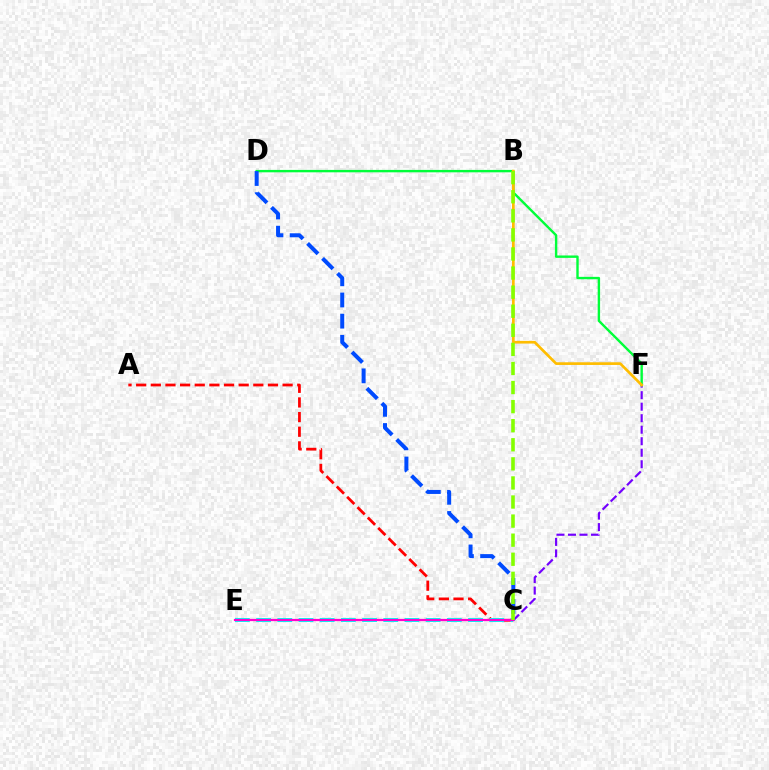{('C', 'F'): [{'color': '#7200ff', 'line_style': 'dashed', 'thickness': 1.56}], ('A', 'C'): [{'color': '#ff0000', 'line_style': 'dashed', 'thickness': 1.99}], ('D', 'F'): [{'color': '#00ff39', 'line_style': 'solid', 'thickness': 1.73}], ('C', 'E'): [{'color': '#00fff6', 'line_style': 'dashed', 'thickness': 2.88}, {'color': '#ff00cf', 'line_style': 'solid', 'thickness': 1.61}], ('B', 'F'): [{'color': '#ffbd00', 'line_style': 'solid', 'thickness': 1.94}], ('C', 'D'): [{'color': '#004bff', 'line_style': 'dashed', 'thickness': 2.88}], ('B', 'C'): [{'color': '#84ff00', 'line_style': 'dashed', 'thickness': 2.59}]}